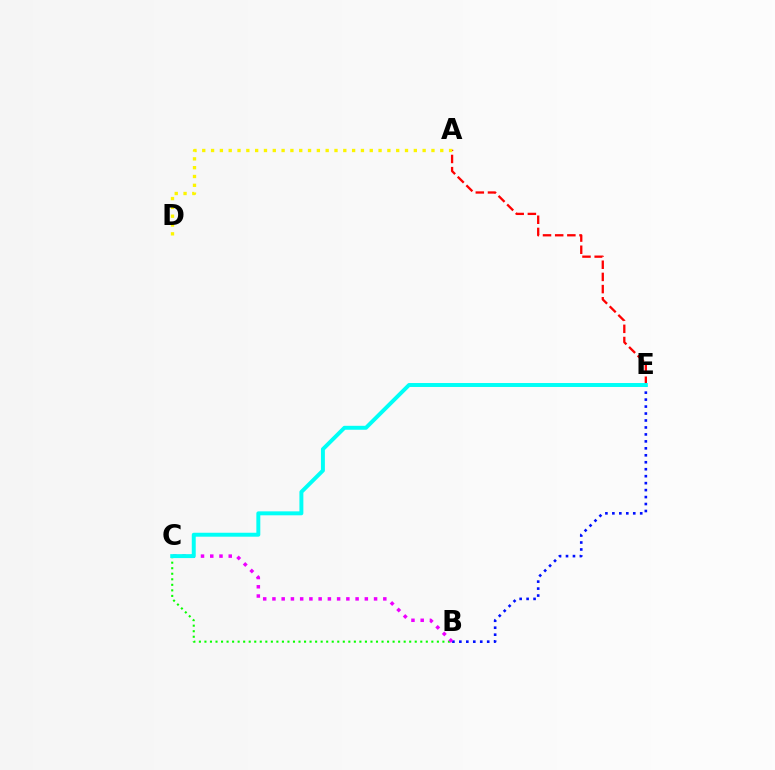{('B', 'C'): [{'color': '#08ff00', 'line_style': 'dotted', 'thickness': 1.5}, {'color': '#ee00ff', 'line_style': 'dotted', 'thickness': 2.51}], ('A', 'E'): [{'color': '#ff0000', 'line_style': 'dashed', 'thickness': 1.65}], ('B', 'E'): [{'color': '#0010ff', 'line_style': 'dotted', 'thickness': 1.89}], ('A', 'D'): [{'color': '#fcf500', 'line_style': 'dotted', 'thickness': 2.4}], ('C', 'E'): [{'color': '#00fff6', 'line_style': 'solid', 'thickness': 2.84}]}